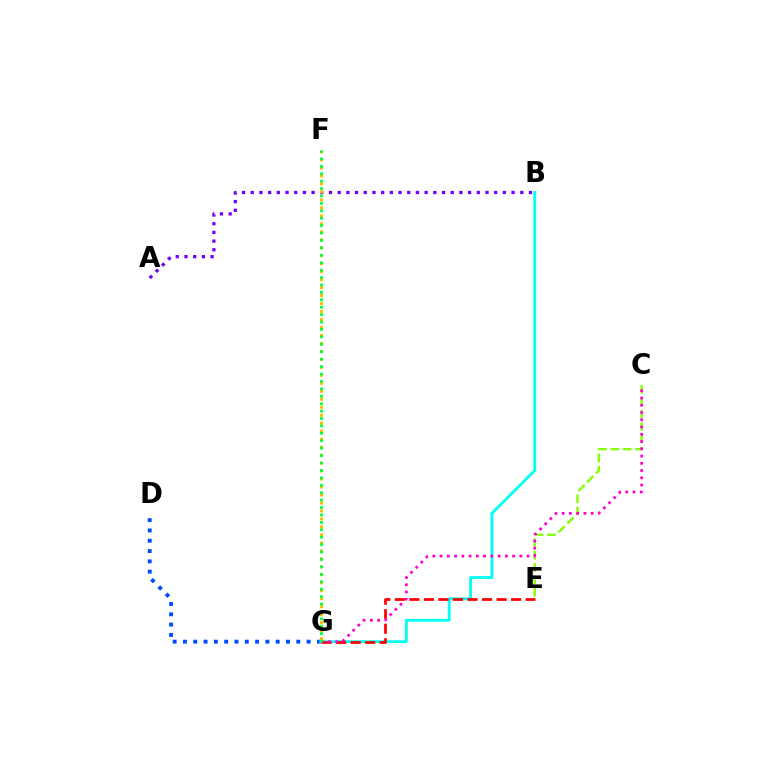{('D', 'G'): [{'color': '#004bff', 'line_style': 'dotted', 'thickness': 2.8}], ('C', 'E'): [{'color': '#84ff00', 'line_style': 'dashed', 'thickness': 1.68}], ('B', 'G'): [{'color': '#00fff6', 'line_style': 'solid', 'thickness': 2.03}], ('E', 'G'): [{'color': '#ff0000', 'line_style': 'dashed', 'thickness': 1.97}], ('A', 'B'): [{'color': '#7200ff', 'line_style': 'dotted', 'thickness': 2.36}], ('C', 'G'): [{'color': '#ff00cf', 'line_style': 'dotted', 'thickness': 1.97}], ('F', 'G'): [{'color': '#ffbd00', 'line_style': 'dotted', 'thickness': 2.17}, {'color': '#00ff39', 'line_style': 'dotted', 'thickness': 2.02}]}